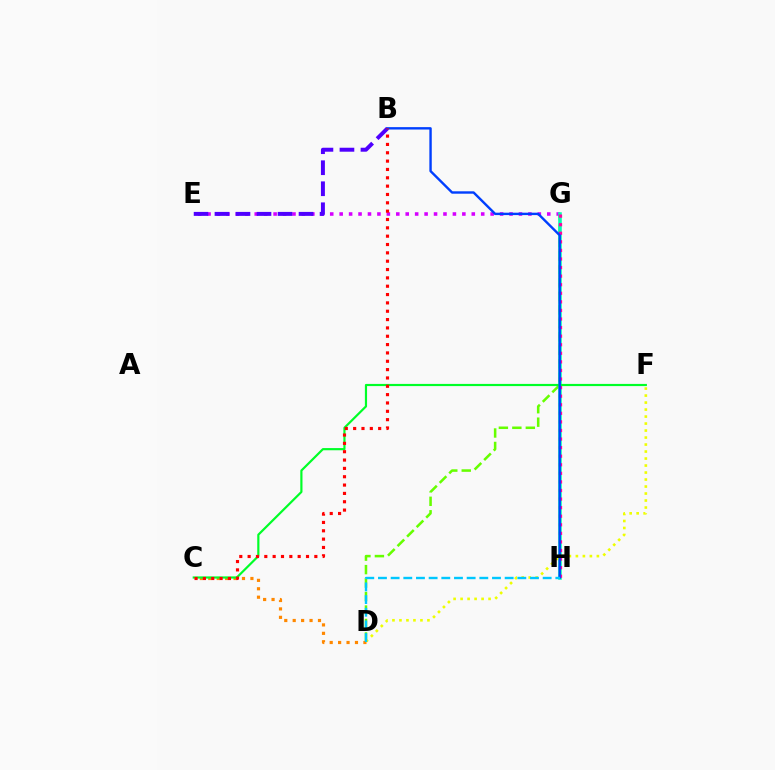{('D', 'G'): [{'color': '#66ff00', 'line_style': 'dashed', 'thickness': 1.83}], ('E', 'G'): [{'color': '#d600ff', 'line_style': 'dotted', 'thickness': 2.56}], ('C', 'D'): [{'color': '#ff8800', 'line_style': 'dotted', 'thickness': 2.29}], ('G', 'H'): [{'color': '#00ffaf', 'line_style': 'solid', 'thickness': 2.55}, {'color': '#ff00a0', 'line_style': 'dotted', 'thickness': 2.33}], ('D', 'F'): [{'color': '#eeff00', 'line_style': 'dotted', 'thickness': 1.9}], ('C', 'F'): [{'color': '#00ff27', 'line_style': 'solid', 'thickness': 1.57}], ('B', 'E'): [{'color': '#4f00ff', 'line_style': 'dashed', 'thickness': 2.86}], ('B', 'H'): [{'color': '#003fff', 'line_style': 'solid', 'thickness': 1.72}], ('D', 'H'): [{'color': '#00c7ff', 'line_style': 'dashed', 'thickness': 1.72}], ('B', 'C'): [{'color': '#ff0000', 'line_style': 'dotted', 'thickness': 2.27}]}